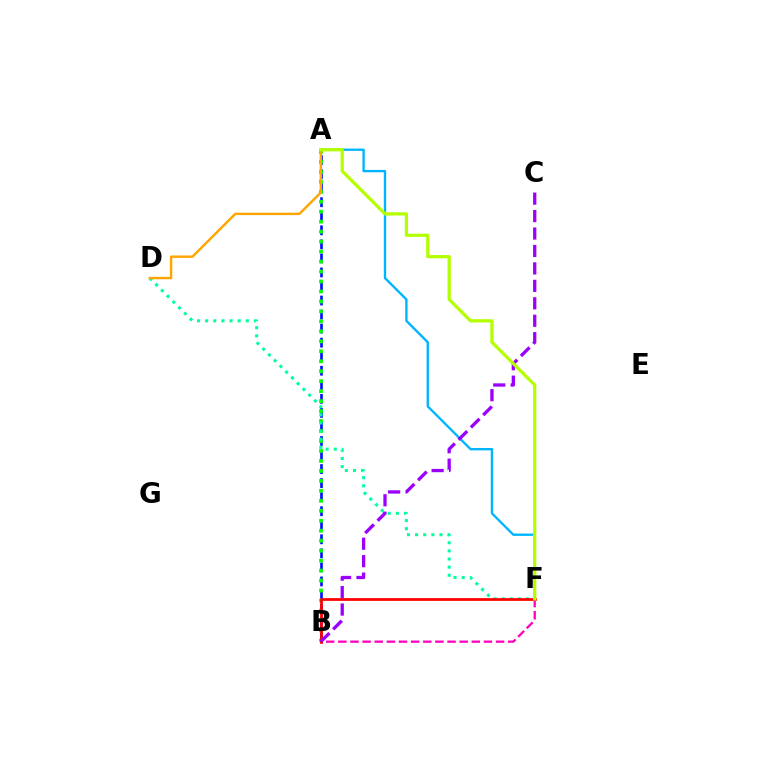{('A', 'B'): [{'color': '#0010ff', 'line_style': 'dashed', 'thickness': 1.91}, {'color': '#08ff00', 'line_style': 'dotted', 'thickness': 2.71}], ('B', 'F'): [{'color': '#ff00bd', 'line_style': 'dashed', 'thickness': 1.65}, {'color': '#ff0000', 'line_style': 'solid', 'thickness': 1.98}], ('D', 'F'): [{'color': '#00ff9d', 'line_style': 'dotted', 'thickness': 2.21}], ('A', 'F'): [{'color': '#00b5ff', 'line_style': 'solid', 'thickness': 1.7}, {'color': '#b3ff00', 'line_style': 'solid', 'thickness': 2.33}], ('A', 'D'): [{'color': '#ffa500', 'line_style': 'solid', 'thickness': 1.73}], ('B', 'C'): [{'color': '#9b00ff', 'line_style': 'dashed', 'thickness': 2.37}]}